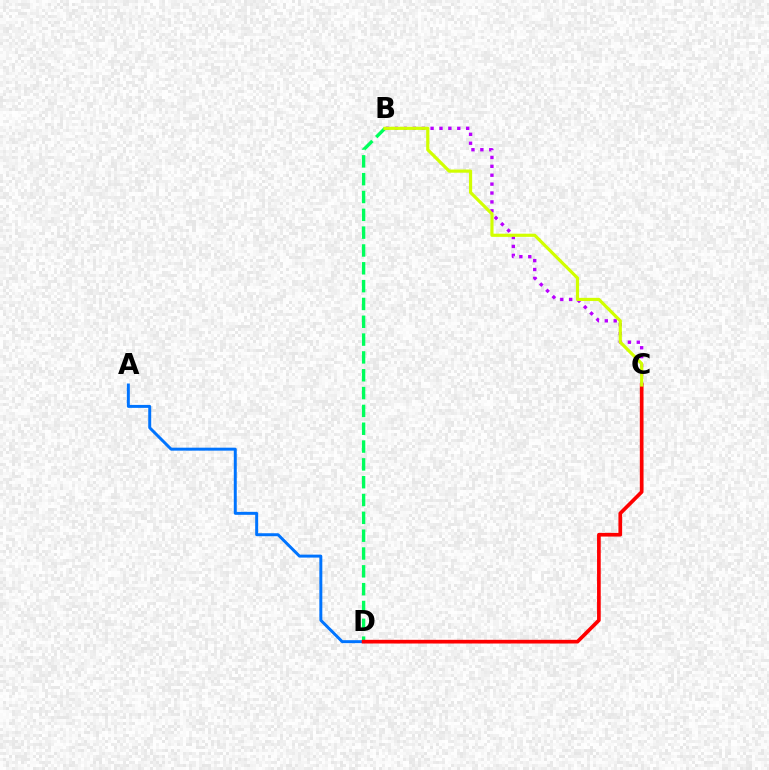{('B', 'C'): [{'color': '#b900ff', 'line_style': 'dotted', 'thickness': 2.42}, {'color': '#d1ff00', 'line_style': 'solid', 'thickness': 2.29}], ('A', 'D'): [{'color': '#0074ff', 'line_style': 'solid', 'thickness': 2.14}], ('B', 'D'): [{'color': '#00ff5c', 'line_style': 'dashed', 'thickness': 2.42}], ('C', 'D'): [{'color': '#ff0000', 'line_style': 'solid', 'thickness': 2.65}]}